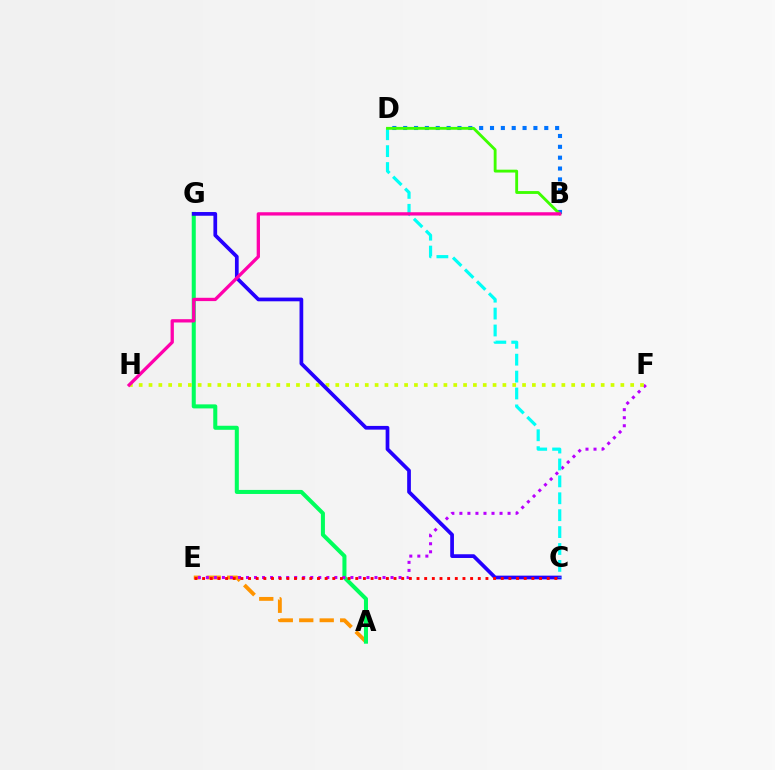{('B', 'D'): [{'color': '#0074ff', 'line_style': 'dotted', 'thickness': 2.95}, {'color': '#3dff00', 'line_style': 'solid', 'thickness': 2.05}], ('A', 'E'): [{'color': '#ff9400', 'line_style': 'dashed', 'thickness': 2.78}], ('A', 'G'): [{'color': '#00ff5c', 'line_style': 'solid', 'thickness': 2.91}], ('E', 'F'): [{'color': '#b900ff', 'line_style': 'dotted', 'thickness': 2.18}], ('F', 'H'): [{'color': '#d1ff00', 'line_style': 'dotted', 'thickness': 2.67}], ('C', 'G'): [{'color': '#2500ff', 'line_style': 'solid', 'thickness': 2.68}], ('C', 'D'): [{'color': '#00fff6', 'line_style': 'dashed', 'thickness': 2.3}], ('C', 'E'): [{'color': '#ff0000', 'line_style': 'dotted', 'thickness': 2.08}], ('B', 'H'): [{'color': '#ff00ac', 'line_style': 'solid', 'thickness': 2.38}]}